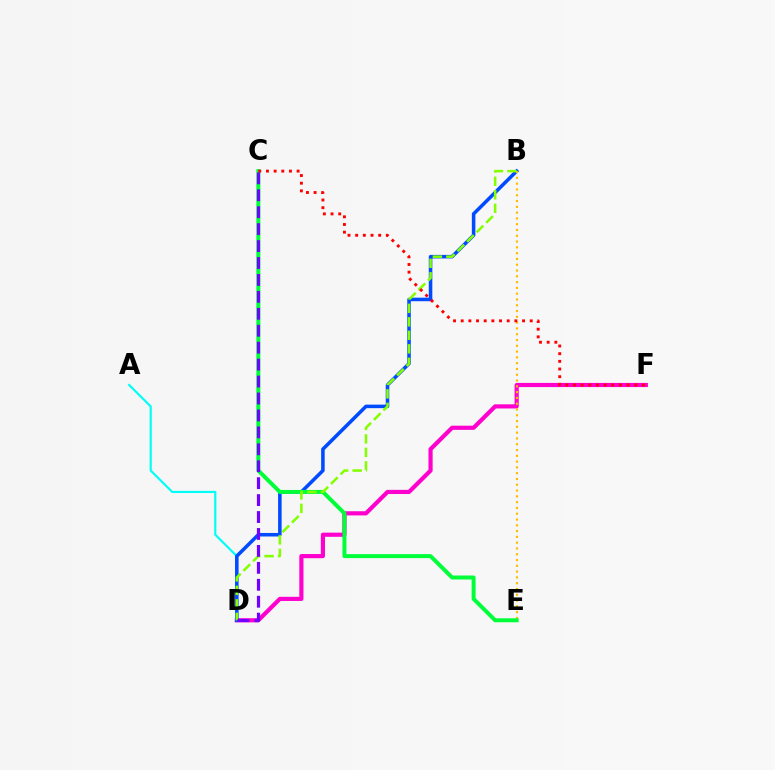{('D', 'F'): [{'color': '#ff00cf', 'line_style': 'solid', 'thickness': 3.0}], ('A', 'D'): [{'color': '#00fff6', 'line_style': 'solid', 'thickness': 1.56}], ('B', 'D'): [{'color': '#004bff', 'line_style': 'solid', 'thickness': 2.55}, {'color': '#84ff00', 'line_style': 'dashed', 'thickness': 1.83}], ('B', 'E'): [{'color': '#ffbd00', 'line_style': 'dotted', 'thickness': 1.57}], ('C', 'E'): [{'color': '#00ff39', 'line_style': 'solid', 'thickness': 2.86}], ('C', 'F'): [{'color': '#ff0000', 'line_style': 'dotted', 'thickness': 2.08}], ('C', 'D'): [{'color': '#7200ff', 'line_style': 'dashed', 'thickness': 2.3}]}